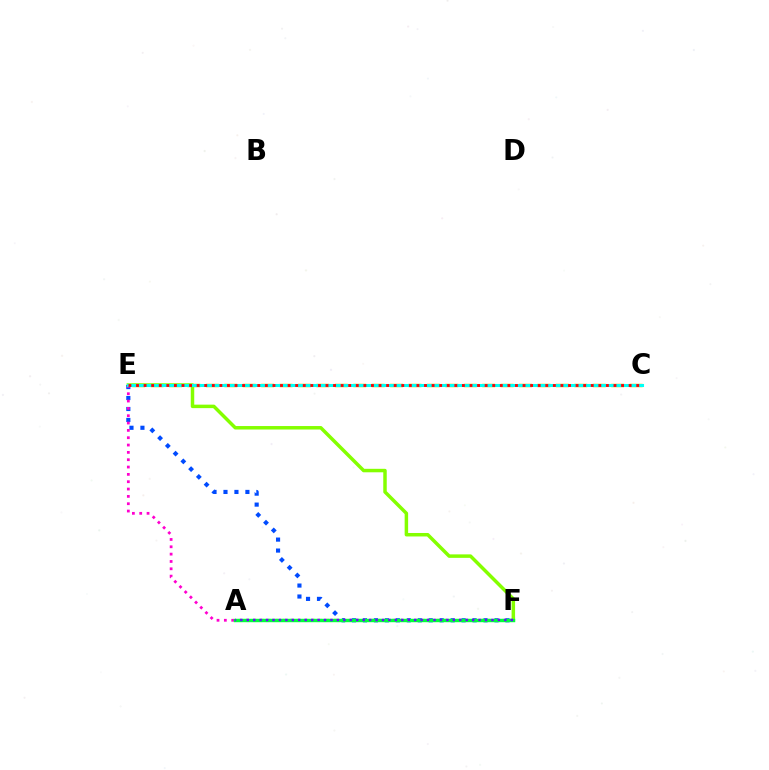{('C', 'E'): [{'color': '#ffbd00', 'line_style': 'dashed', 'thickness': 2.5}, {'color': '#00fff6', 'line_style': 'solid', 'thickness': 2.22}, {'color': '#ff0000', 'line_style': 'dotted', 'thickness': 2.06}], ('E', 'F'): [{'color': '#84ff00', 'line_style': 'solid', 'thickness': 2.5}, {'color': '#004bff', 'line_style': 'dotted', 'thickness': 2.98}, {'color': '#ff00cf', 'line_style': 'dotted', 'thickness': 1.99}], ('A', 'F'): [{'color': '#00ff39', 'line_style': 'solid', 'thickness': 2.47}, {'color': '#7200ff', 'line_style': 'dotted', 'thickness': 1.75}]}